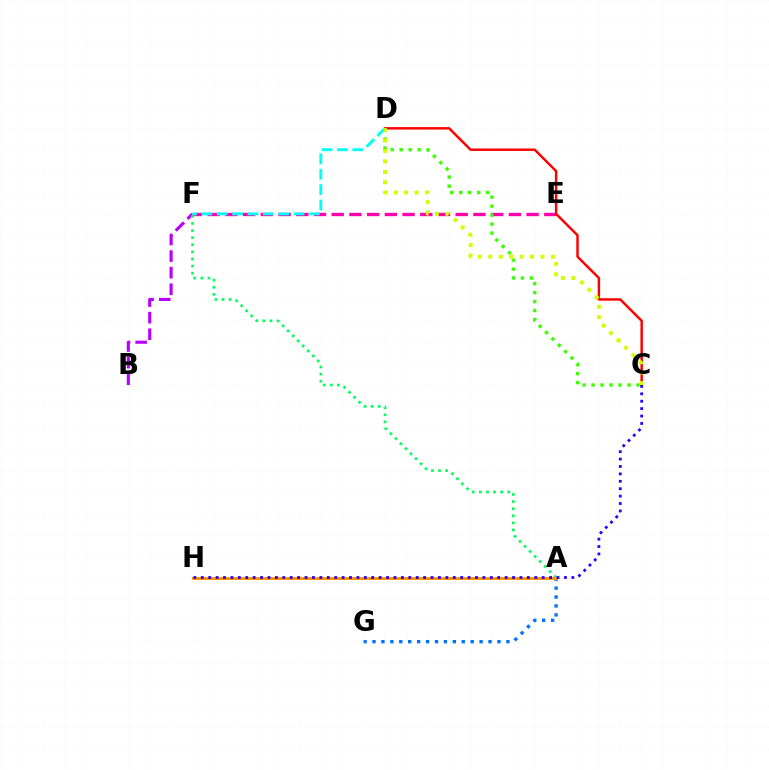{('E', 'F'): [{'color': '#ff00ac', 'line_style': 'dashed', 'thickness': 2.41}], ('C', 'D'): [{'color': '#ff0000', 'line_style': 'solid', 'thickness': 1.77}, {'color': '#3dff00', 'line_style': 'dotted', 'thickness': 2.44}, {'color': '#d1ff00', 'line_style': 'dotted', 'thickness': 2.84}], ('B', 'F'): [{'color': '#b900ff', 'line_style': 'dashed', 'thickness': 2.25}], ('A', 'F'): [{'color': '#00ff5c', 'line_style': 'dotted', 'thickness': 1.93}], ('D', 'F'): [{'color': '#00fff6', 'line_style': 'dashed', 'thickness': 2.09}], ('A', 'G'): [{'color': '#0074ff', 'line_style': 'dotted', 'thickness': 2.42}], ('A', 'H'): [{'color': '#ff9400', 'line_style': 'solid', 'thickness': 2.11}], ('C', 'H'): [{'color': '#2500ff', 'line_style': 'dotted', 'thickness': 2.01}]}